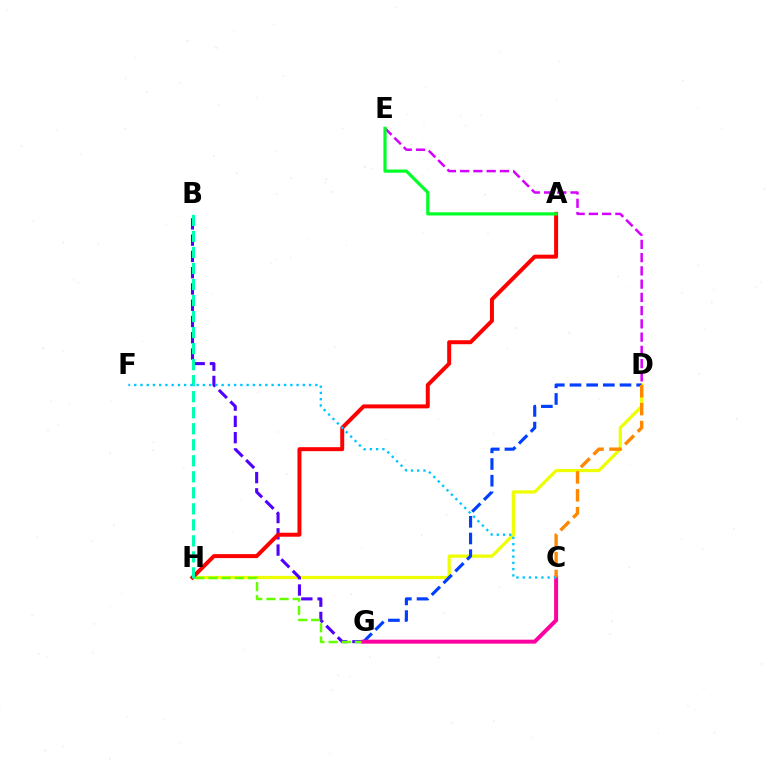{('D', 'H'): [{'color': '#eeff00', 'line_style': 'solid', 'thickness': 2.32}], ('B', 'G'): [{'color': '#4f00ff', 'line_style': 'dashed', 'thickness': 2.21}], ('A', 'H'): [{'color': '#ff0000', 'line_style': 'solid', 'thickness': 2.86}], ('G', 'H'): [{'color': '#66ff00', 'line_style': 'dashed', 'thickness': 1.79}], ('B', 'H'): [{'color': '#00ffaf', 'line_style': 'dashed', 'thickness': 2.18}], ('D', 'E'): [{'color': '#d600ff', 'line_style': 'dashed', 'thickness': 1.8}], ('D', 'G'): [{'color': '#003fff', 'line_style': 'dashed', 'thickness': 2.26}], ('C', 'G'): [{'color': '#ff00a0', 'line_style': 'solid', 'thickness': 2.87}], ('C', 'D'): [{'color': '#ff8800', 'line_style': 'dashed', 'thickness': 2.43}], ('C', 'F'): [{'color': '#00c7ff', 'line_style': 'dotted', 'thickness': 1.7}], ('A', 'E'): [{'color': '#00ff27', 'line_style': 'solid', 'thickness': 2.29}]}